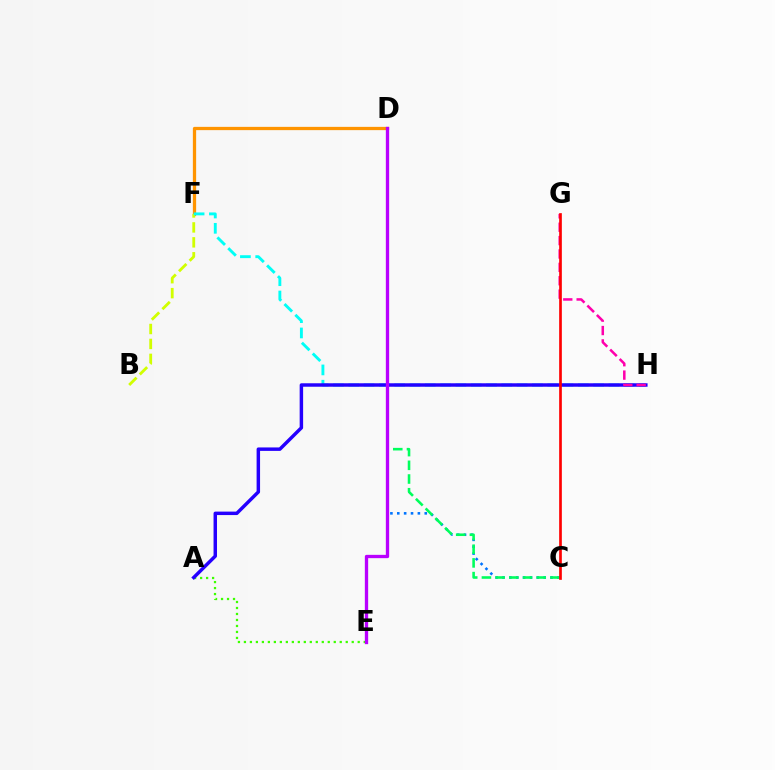{('C', 'D'): [{'color': '#0074ff', 'line_style': 'dotted', 'thickness': 1.87}, {'color': '#00ff5c', 'line_style': 'dashed', 'thickness': 1.86}], ('D', 'F'): [{'color': '#ff9400', 'line_style': 'solid', 'thickness': 2.36}], ('A', 'E'): [{'color': '#3dff00', 'line_style': 'dotted', 'thickness': 1.63}], ('B', 'F'): [{'color': '#d1ff00', 'line_style': 'dashed', 'thickness': 2.03}], ('F', 'H'): [{'color': '#00fff6', 'line_style': 'dashed', 'thickness': 2.08}], ('A', 'H'): [{'color': '#2500ff', 'line_style': 'solid', 'thickness': 2.49}], ('D', 'E'): [{'color': '#b900ff', 'line_style': 'solid', 'thickness': 2.39}], ('G', 'H'): [{'color': '#ff00ac', 'line_style': 'dashed', 'thickness': 1.82}], ('C', 'G'): [{'color': '#ff0000', 'line_style': 'solid', 'thickness': 1.93}]}